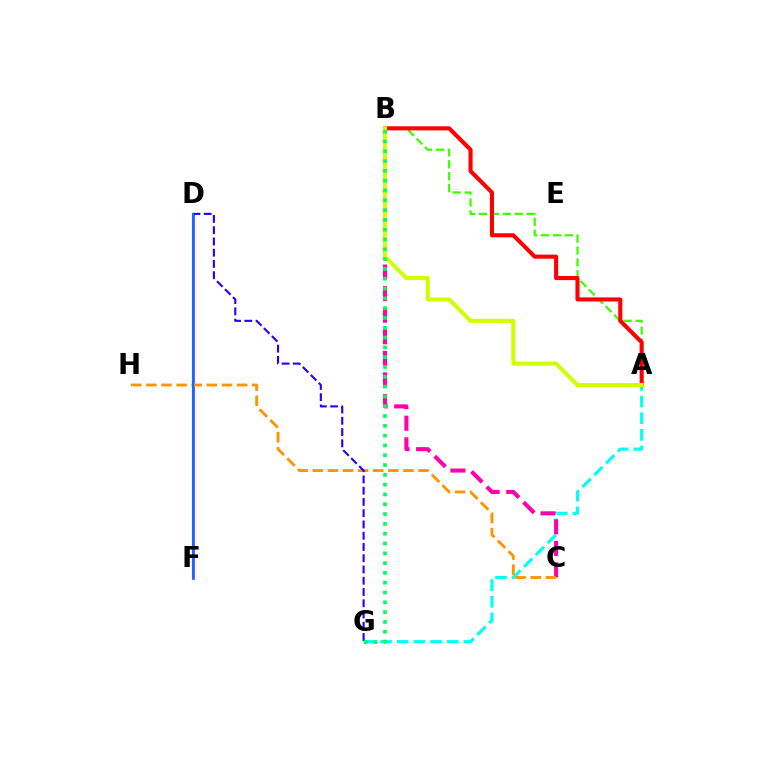{('A', 'G'): [{'color': '#00fff6', 'line_style': 'dashed', 'thickness': 2.26}], ('A', 'B'): [{'color': '#3dff00', 'line_style': 'dashed', 'thickness': 1.62}, {'color': '#ff0000', 'line_style': 'solid', 'thickness': 2.94}, {'color': '#d1ff00', 'line_style': 'solid', 'thickness': 2.91}], ('B', 'C'): [{'color': '#ff00ac', 'line_style': 'dashed', 'thickness': 2.93}], ('D', 'F'): [{'color': '#b900ff', 'line_style': 'solid', 'thickness': 1.87}, {'color': '#0074ff', 'line_style': 'solid', 'thickness': 1.54}], ('C', 'H'): [{'color': '#ff9400', 'line_style': 'dashed', 'thickness': 2.05}], ('D', 'G'): [{'color': '#2500ff', 'line_style': 'dashed', 'thickness': 1.53}], ('B', 'G'): [{'color': '#00ff5c', 'line_style': 'dotted', 'thickness': 2.66}]}